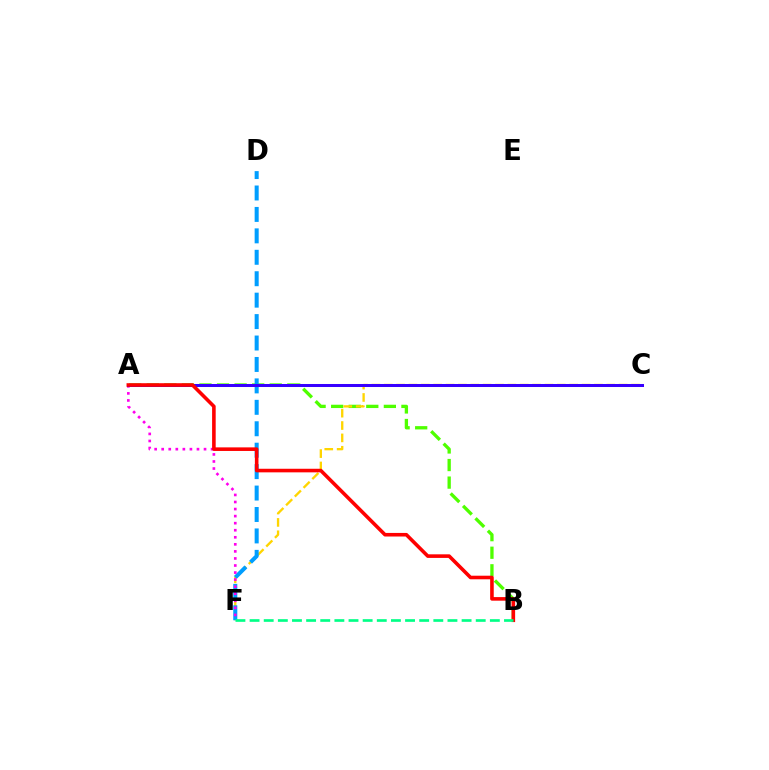{('A', 'B'): [{'color': '#4fff00', 'line_style': 'dashed', 'thickness': 2.39}, {'color': '#ff0000', 'line_style': 'solid', 'thickness': 2.58}], ('C', 'F'): [{'color': '#ffd500', 'line_style': 'dashed', 'thickness': 1.68}], ('D', 'F'): [{'color': '#009eff', 'line_style': 'dashed', 'thickness': 2.91}], ('A', 'F'): [{'color': '#ff00ed', 'line_style': 'dotted', 'thickness': 1.92}], ('A', 'C'): [{'color': '#3700ff', 'line_style': 'solid', 'thickness': 2.17}], ('B', 'F'): [{'color': '#00ff86', 'line_style': 'dashed', 'thickness': 1.92}]}